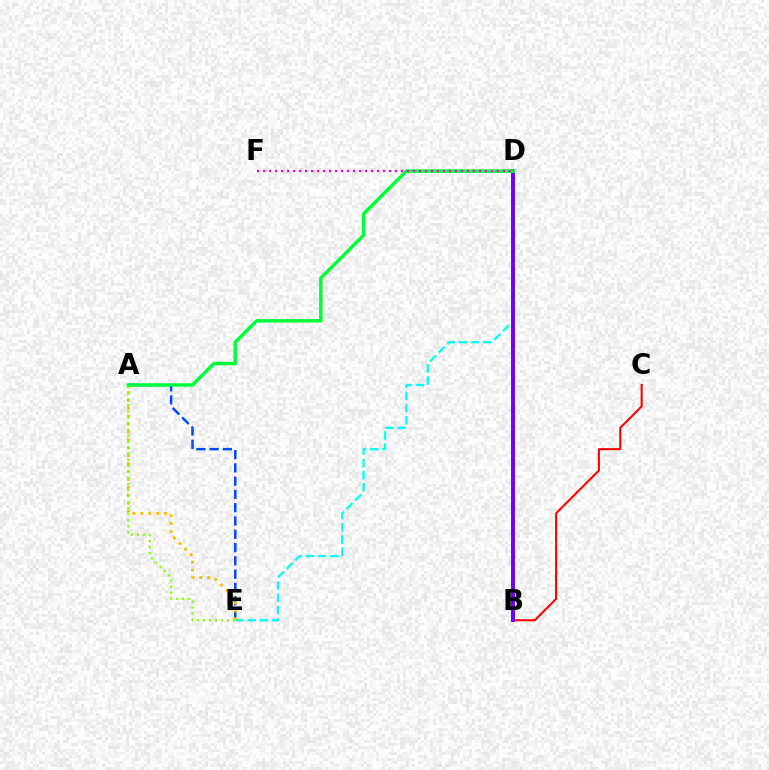{('D', 'E'): [{'color': '#00fff6', 'line_style': 'dashed', 'thickness': 1.66}], ('A', 'E'): [{'color': '#004bff', 'line_style': 'dashed', 'thickness': 1.8}, {'color': '#ffbd00', 'line_style': 'dotted', 'thickness': 2.15}, {'color': '#84ff00', 'line_style': 'dotted', 'thickness': 1.64}], ('B', 'C'): [{'color': '#ff0000', 'line_style': 'solid', 'thickness': 1.51}], ('B', 'D'): [{'color': '#7200ff', 'line_style': 'solid', 'thickness': 2.85}], ('A', 'D'): [{'color': '#00ff39', 'line_style': 'solid', 'thickness': 2.5}], ('D', 'F'): [{'color': '#ff00cf', 'line_style': 'dotted', 'thickness': 1.63}]}